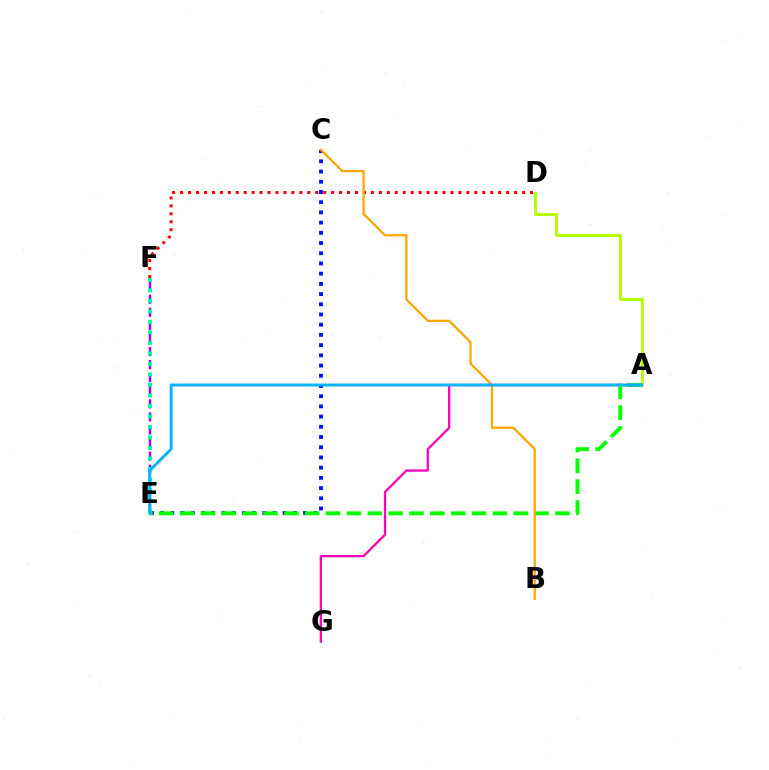{('E', 'F'): [{'color': '#9b00ff', 'line_style': 'dashed', 'thickness': 1.78}, {'color': '#00ff9d', 'line_style': 'dotted', 'thickness': 2.86}], ('D', 'F'): [{'color': '#ff0000', 'line_style': 'dotted', 'thickness': 2.16}], ('C', 'E'): [{'color': '#0010ff', 'line_style': 'dotted', 'thickness': 2.77}], ('A', 'E'): [{'color': '#08ff00', 'line_style': 'dashed', 'thickness': 2.83}, {'color': '#00b5ff', 'line_style': 'solid', 'thickness': 2.08}], ('A', 'D'): [{'color': '#b3ff00', 'line_style': 'solid', 'thickness': 2.11}], ('B', 'C'): [{'color': '#ffa500', 'line_style': 'solid', 'thickness': 1.63}], ('A', 'G'): [{'color': '#ff00bd', 'line_style': 'solid', 'thickness': 1.64}]}